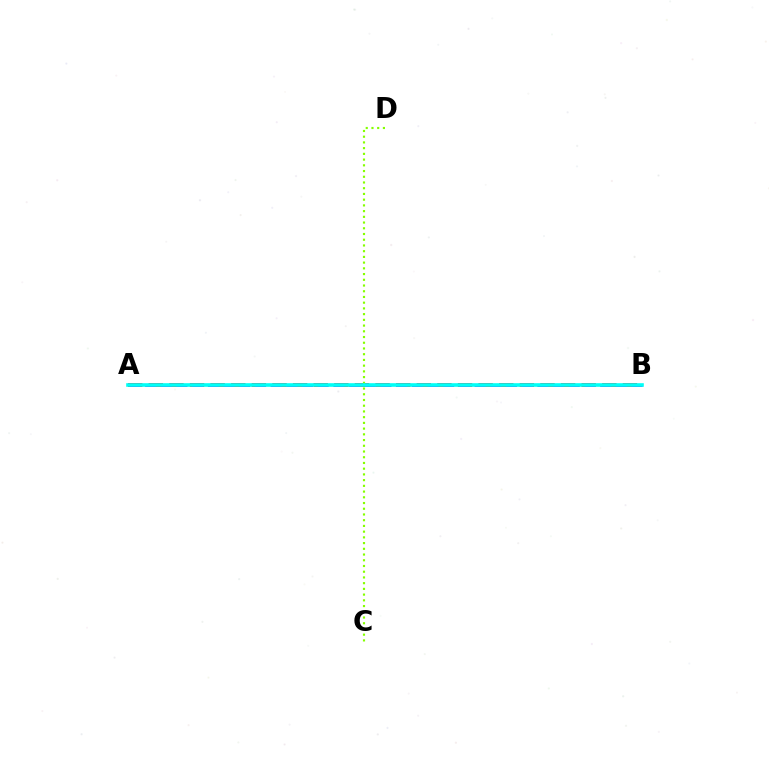{('A', 'B'): [{'color': '#ff0000', 'line_style': 'dashed', 'thickness': 2.8}, {'color': '#7200ff', 'line_style': 'dashed', 'thickness': 2.13}, {'color': '#00fff6', 'line_style': 'solid', 'thickness': 2.6}], ('C', 'D'): [{'color': '#84ff00', 'line_style': 'dotted', 'thickness': 1.56}]}